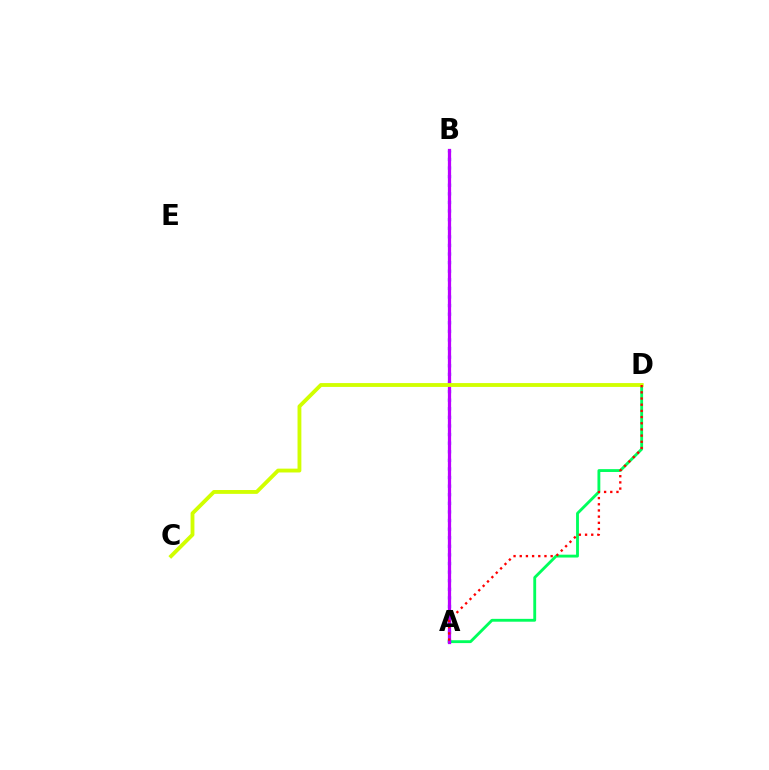{('A', 'D'): [{'color': '#00ff5c', 'line_style': 'solid', 'thickness': 2.05}, {'color': '#ff0000', 'line_style': 'dotted', 'thickness': 1.68}], ('A', 'B'): [{'color': '#0074ff', 'line_style': 'dotted', 'thickness': 2.34}, {'color': '#b900ff', 'line_style': 'solid', 'thickness': 2.34}], ('C', 'D'): [{'color': '#d1ff00', 'line_style': 'solid', 'thickness': 2.77}]}